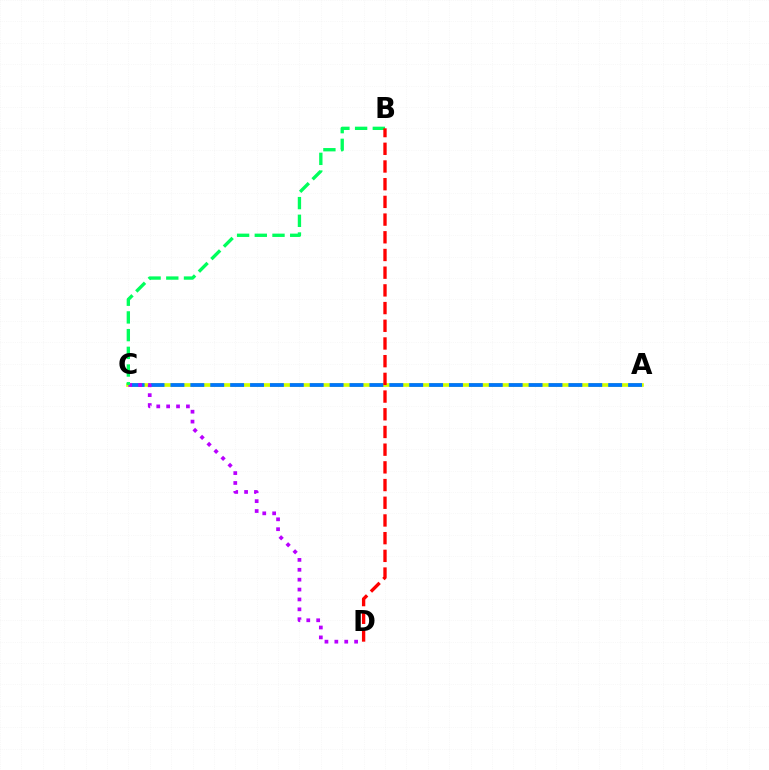{('A', 'C'): [{'color': '#d1ff00', 'line_style': 'solid', 'thickness': 2.63}, {'color': '#0074ff', 'line_style': 'dashed', 'thickness': 2.7}], ('C', 'D'): [{'color': '#b900ff', 'line_style': 'dotted', 'thickness': 2.69}], ('B', 'C'): [{'color': '#00ff5c', 'line_style': 'dashed', 'thickness': 2.4}], ('B', 'D'): [{'color': '#ff0000', 'line_style': 'dashed', 'thickness': 2.4}]}